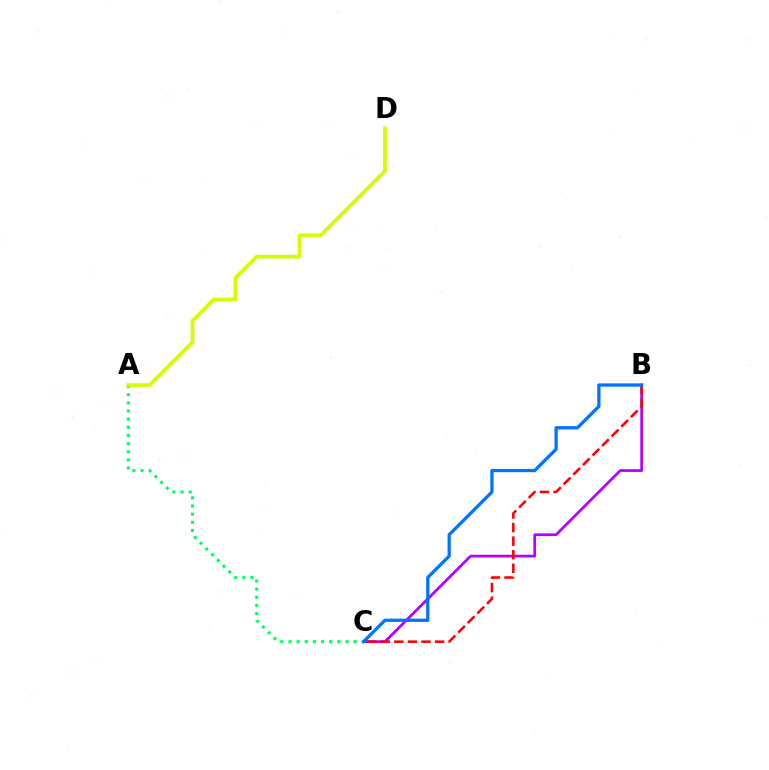{('B', 'C'): [{'color': '#b900ff', 'line_style': 'solid', 'thickness': 1.99}, {'color': '#ff0000', 'line_style': 'dashed', 'thickness': 1.84}, {'color': '#0074ff', 'line_style': 'solid', 'thickness': 2.35}], ('A', 'C'): [{'color': '#00ff5c', 'line_style': 'dotted', 'thickness': 2.21}], ('A', 'D'): [{'color': '#d1ff00', 'line_style': 'solid', 'thickness': 2.68}]}